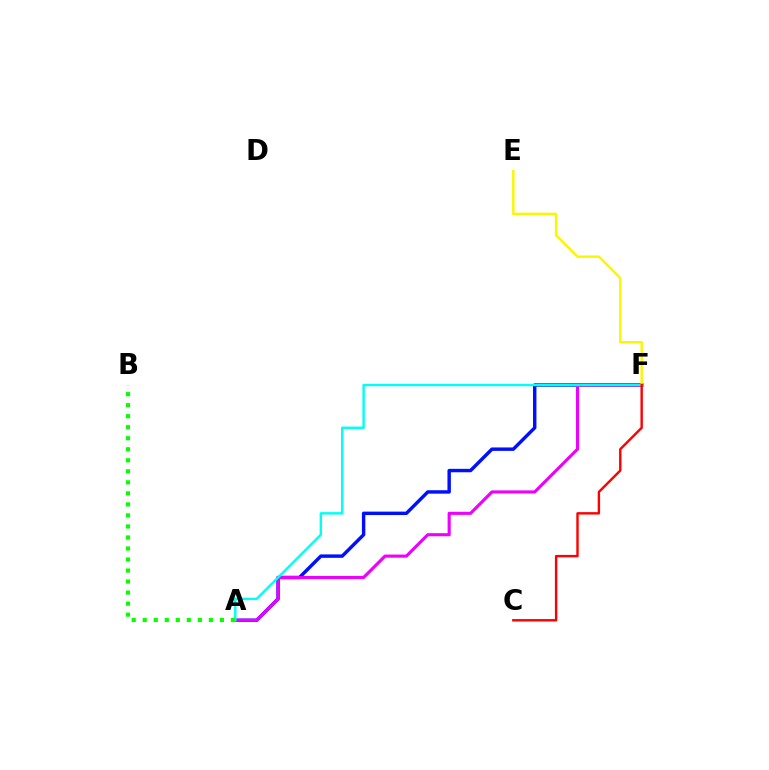{('A', 'F'): [{'color': '#0010ff', 'line_style': 'solid', 'thickness': 2.47}, {'color': '#ee00ff', 'line_style': 'solid', 'thickness': 2.25}, {'color': '#00fff6', 'line_style': 'solid', 'thickness': 1.75}], ('E', 'F'): [{'color': '#fcf500', 'line_style': 'solid', 'thickness': 1.76}], ('A', 'B'): [{'color': '#08ff00', 'line_style': 'dotted', 'thickness': 3.0}], ('C', 'F'): [{'color': '#ff0000', 'line_style': 'solid', 'thickness': 1.74}]}